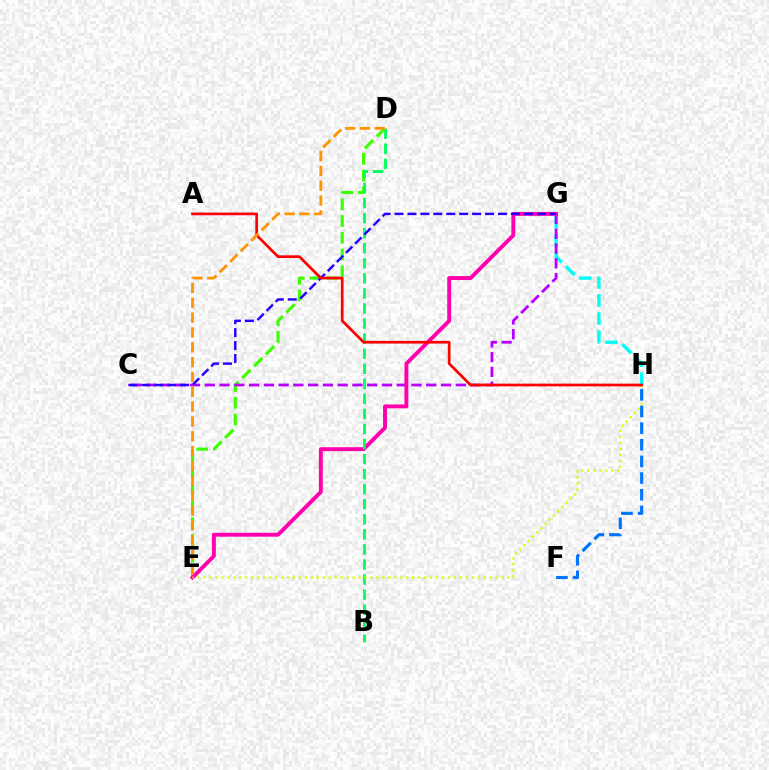{('D', 'E'): [{'color': '#3dff00', 'line_style': 'dashed', 'thickness': 2.27}, {'color': '#ff9400', 'line_style': 'dashed', 'thickness': 2.02}], ('G', 'H'): [{'color': '#00fff6', 'line_style': 'dashed', 'thickness': 2.46}], ('C', 'G'): [{'color': '#b900ff', 'line_style': 'dashed', 'thickness': 2.01}, {'color': '#2500ff', 'line_style': 'dashed', 'thickness': 1.76}], ('E', 'G'): [{'color': '#ff00ac', 'line_style': 'solid', 'thickness': 2.81}], ('B', 'D'): [{'color': '#00ff5c', 'line_style': 'dashed', 'thickness': 2.05}], ('E', 'H'): [{'color': '#d1ff00', 'line_style': 'dotted', 'thickness': 1.62}], ('F', 'H'): [{'color': '#0074ff', 'line_style': 'dashed', 'thickness': 2.26}], ('A', 'H'): [{'color': '#ff0000', 'line_style': 'solid', 'thickness': 1.95}]}